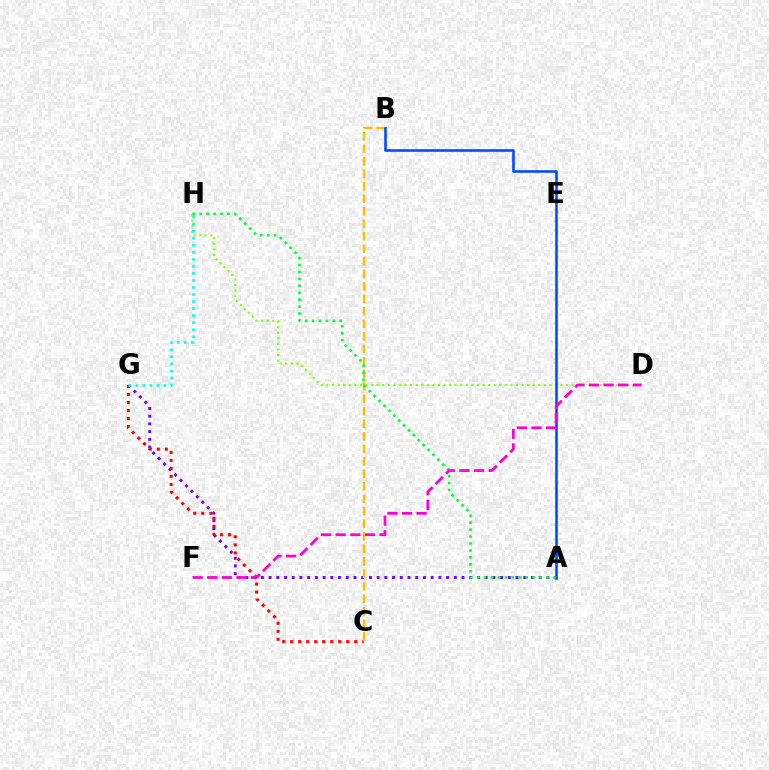{('A', 'G'): [{'color': '#7200ff', 'line_style': 'dotted', 'thickness': 2.1}], ('C', 'G'): [{'color': '#ff0000', 'line_style': 'dotted', 'thickness': 2.18}], ('D', 'H'): [{'color': '#84ff00', 'line_style': 'dotted', 'thickness': 1.51}], ('B', 'C'): [{'color': '#ffbd00', 'line_style': 'dashed', 'thickness': 1.7}], ('A', 'B'): [{'color': '#004bff', 'line_style': 'solid', 'thickness': 1.86}], ('A', 'H'): [{'color': '#00ff39', 'line_style': 'dotted', 'thickness': 1.88}], ('G', 'H'): [{'color': '#00fff6', 'line_style': 'dotted', 'thickness': 1.91}], ('D', 'F'): [{'color': '#ff00cf', 'line_style': 'dashed', 'thickness': 1.99}]}